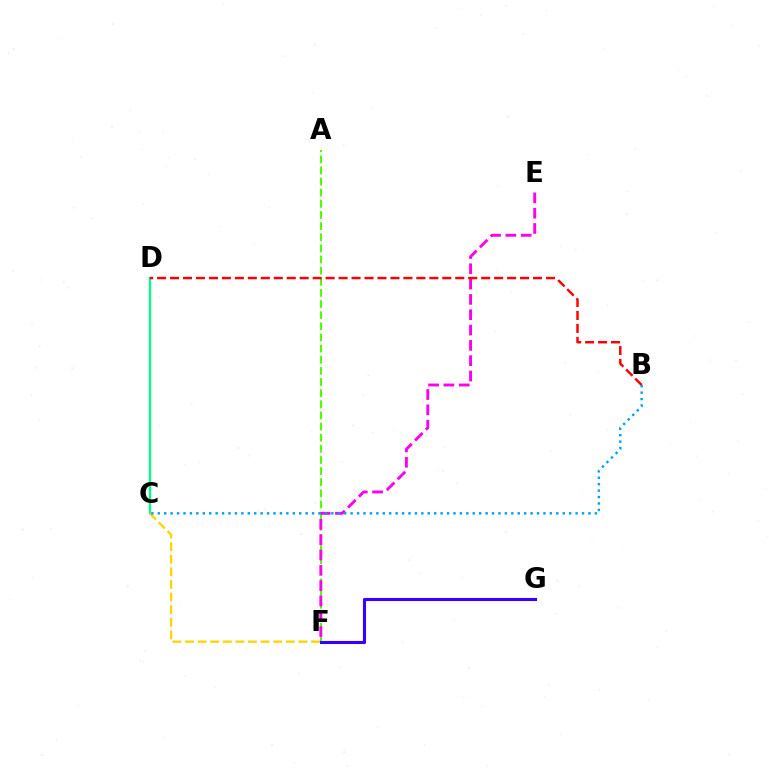{('C', 'D'): [{'color': '#00ff86', 'line_style': 'solid', 'thickness': 1.65}], ('C', 'F'): [{'color': '#ffd500', 'line_style': 'dashed', 'thickness': 1.71}], ('A', 'F'): [{'color': '#4fff00', 'line_style': 'dashed', 'thickness': 1.51}], ('E', 'F'): [{'color': '#ff00ed', 'line_style': 'dashed', 'thickness': 2.08}], ('F', 'G'): [{'color': '#3700ff', 'line_style': 'solid', 'thickness': 2.23}], ('B', 'D'): [{'color': '#ff0000', 'line_style': 'dashed', 'thickness': 1.76}], ('B', 'C'): [{'color': '#009eff', 'line_style': 'dotted', 'thickness': 1.75}]}